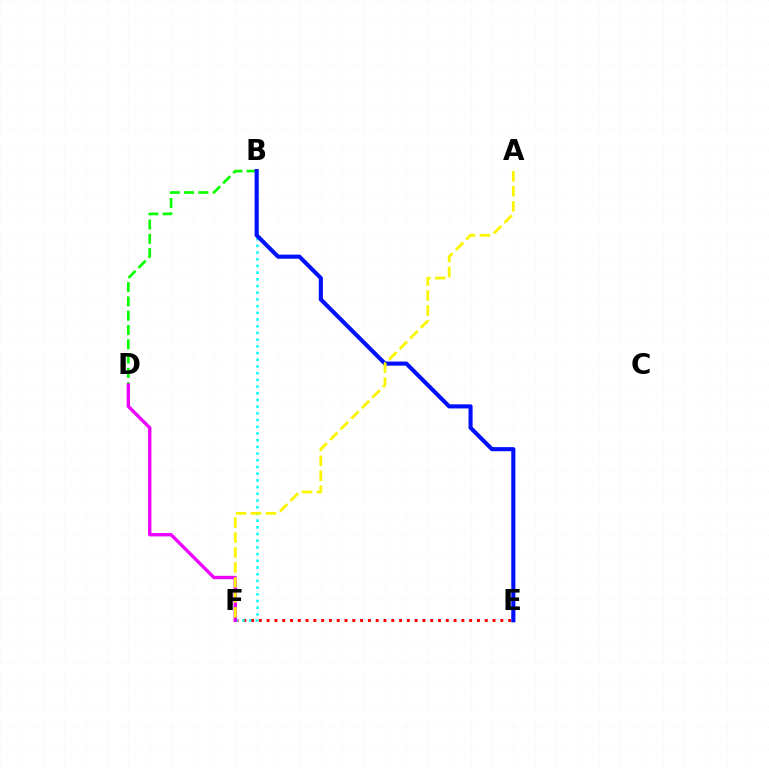{('E', 'F'): [{'color': '#ff0000', 'line_style': 'dotted', 'thickness': 2.12}], ('B', 'F'): [{'color': '#00fff6', 'line_style': 'dotted', 'thickness': 1.82}], ('B', 'D'): [{'color': '#08ff00', 'line_style': 'dashed', 'thickness': 1.94}], ('D', 'F'): [{'color': '#ee00ff', 'line_style': 'solid', 'thickness': 2.42}], ('B', 'E'): [{'color': '#0010ff', 'line_style': 'solid', 'thickness': 2.96}], ('A', 'F'): [{'color': '#fcf500', 'line_style': 'dashed', 'thickness': 2.03}]}